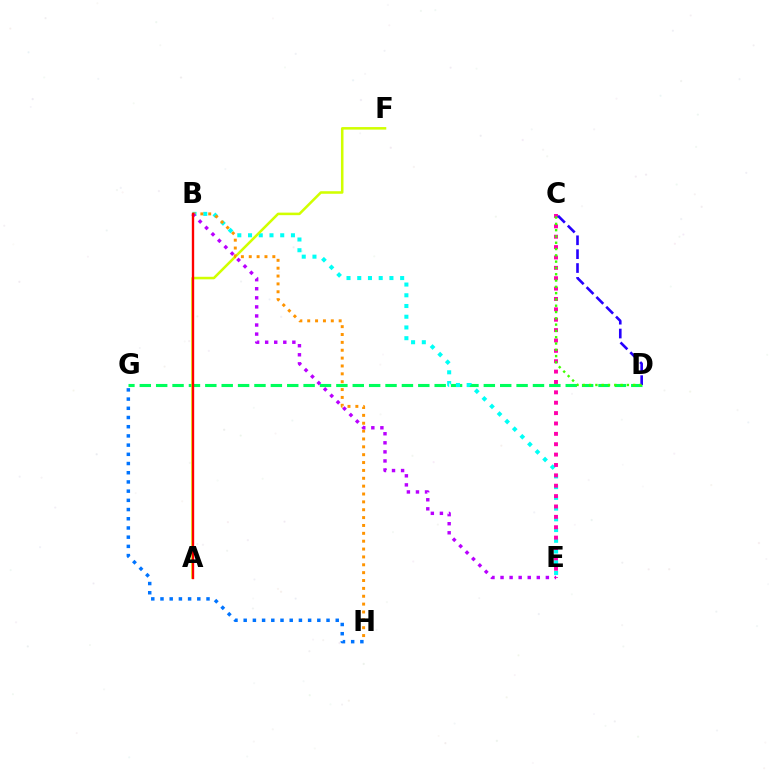{('D', 'G'): [{'color': '#00ff5c', 'line_style': 'dashed', 'thickness': 2.23}], ('B', 'E'): [{'color': '#00fff6', 'line_style': 'dotted', 'thickness': 2.91}, {'color': '#b900ff', 'line_style': 'dotted', 'thickness': 2.46}], ('A', 'F'): [{'color': '#d1ff00', 'line_style': 'solid', 'thickness': 1.83}], ('B', 'H'): [{'color': '#ff9400', 'line_style': 'dotted', 'thickness': 2.14}], ('C', 'E'): [{'color': '#ff00ac', 'line_style': 'dotted', 'thickness': 2.82}], ('C', 'D'): [{'color': '#2500ff', 'line_style': 'dashed', 'thickness': 1.88}, {'color': '#3dff00', 'line_style': 'dotted', 'thickness': 1.71}], ('G', 'H'): [{'color': '#0074ff', 'line_style': 'dotted', 'thickness': 2.5}], ('A', 'B'): [{'color': '#ff0000', 'line_style': 'solid', 'thickness': 1.7}]}